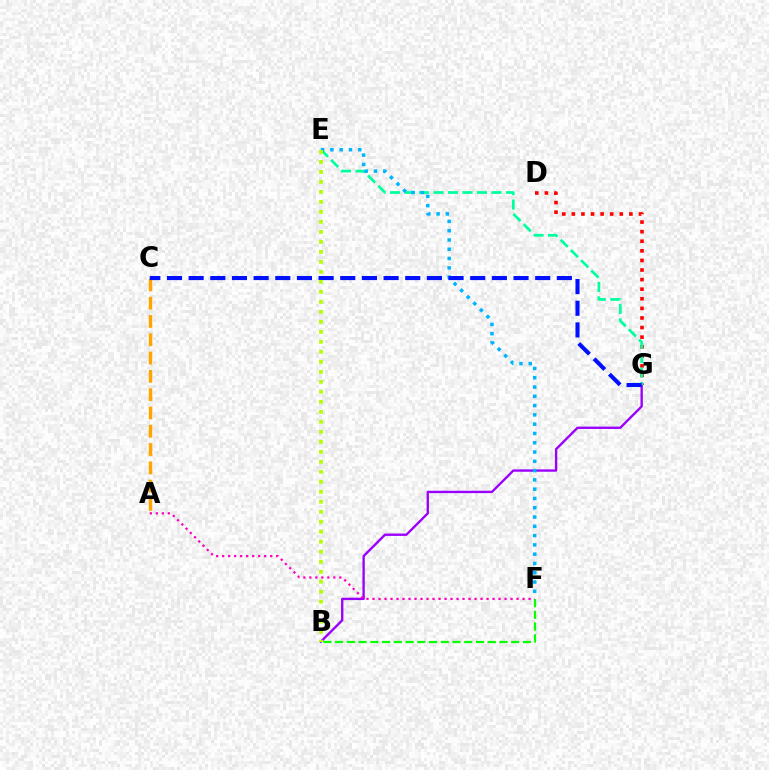{('B', 'G'): [{'color': '#9b00ff', 'line_style': 'solid', 'thickness': 1.7}], ('D', 'G'): [{'color': '#ff0000', 'line_style': 'dotted', 'thickness': 2.61}], ('B', 'F'): [{'color': '#08ff00', 'line_style': 'dashed', 'thickness': 1.59}], ('A', 'F'): [{'color': '#ff00bd', 'line_style': 'dotted', 'thickness': 1.63}], ('A', 'C'): [{'color': '#ffa500', 'line_style': 'dashed', 'thickness': 2.49}], ('E', 'G'): [{'color': '#00ff9d', 'line_style': 'dashed', 'thickness': 1.97}], ('E', 'F'): [{'color': '#00b5ff', 'line_style': 'dotted', 'thickness': 2.52}], ('C', 'G'): [{'color': '#0010ff', 'line_style': 'dashed', 'thickness': 2.94}], ('B', 'E'): [{'color': '#b3ff00', 'line_style': 'dotted', 'thickness': 2.72}]}